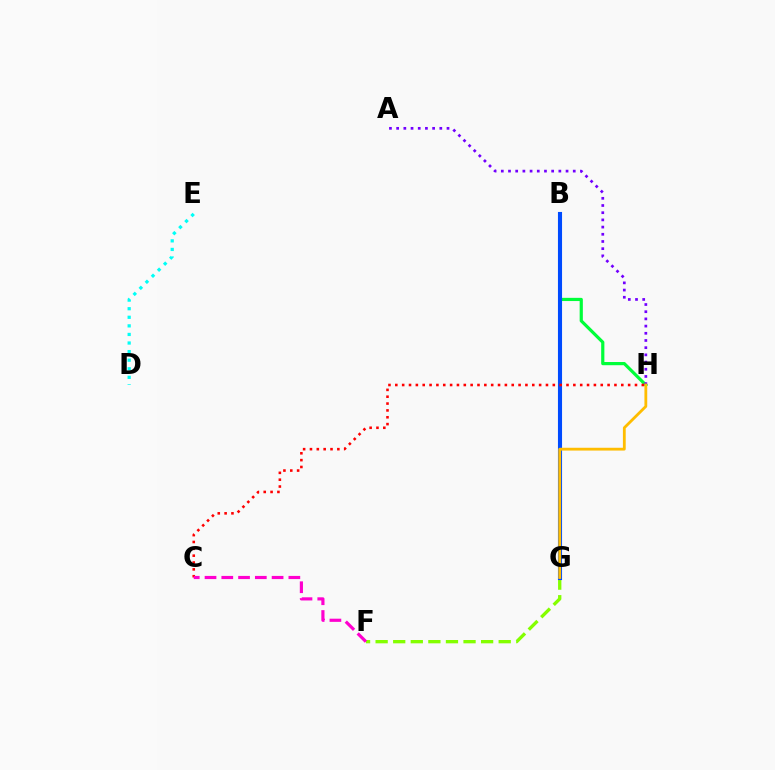{('B', 'H'): [{'color': '#00ff39', 'line_style': 'solid', 'thickness': 2.3}], ('F', 'G'): [{'color': '#84ff00', 'line_style': 'dashed', 'thickness': 2.39}], ('B', 'G'): [{'color': '#004bff', 'line_style': 'solid', 'thickness': 2.96}], ('D', 'E'): [{'color': '#00fff6', 'line_style': 'dotted', 'thickness': 2.33}], ('C', 'H'): [{'color': '#ff0000', 'line_style': 'dotted', 'thickness': 1.86}], ('C', 'F'): [{'color': '#ff00cf', 'line_style': 'dashed', 'thickness': 2.28}], ('A', 'H'): [{'color': '#7200ff', 'line_style': 'dotted', 'thickness': 1.95}], ('G', 'H'): [{'color': '#ffbd00', 'line_style': 'solid', 'thickness': 2.02}]}